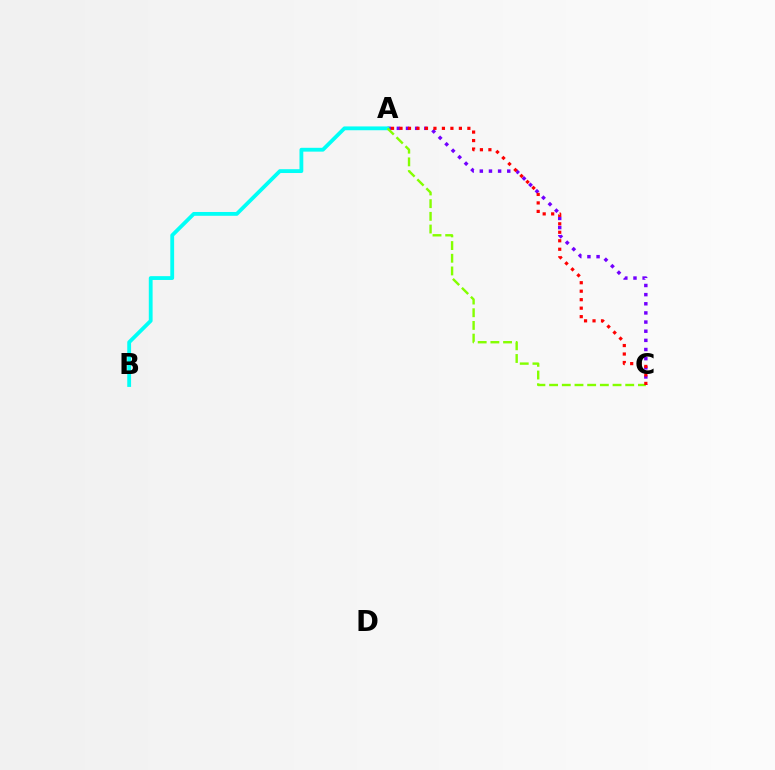{('A', 'C'): [{'color': '#7200ff', 'line_style': 'dotted', 'thickness': 2.48}, {'color': '#84ff00', 'line_style': 'dashed', 'thickness': 1.72}, {'color': '#ff0000', 'line_style': 'dotted', 'thickness': 2.3}], ('A', 'B'): [{'color': '#00fff6', 'line_style': 'solid', 'thickness': 2.75}]}